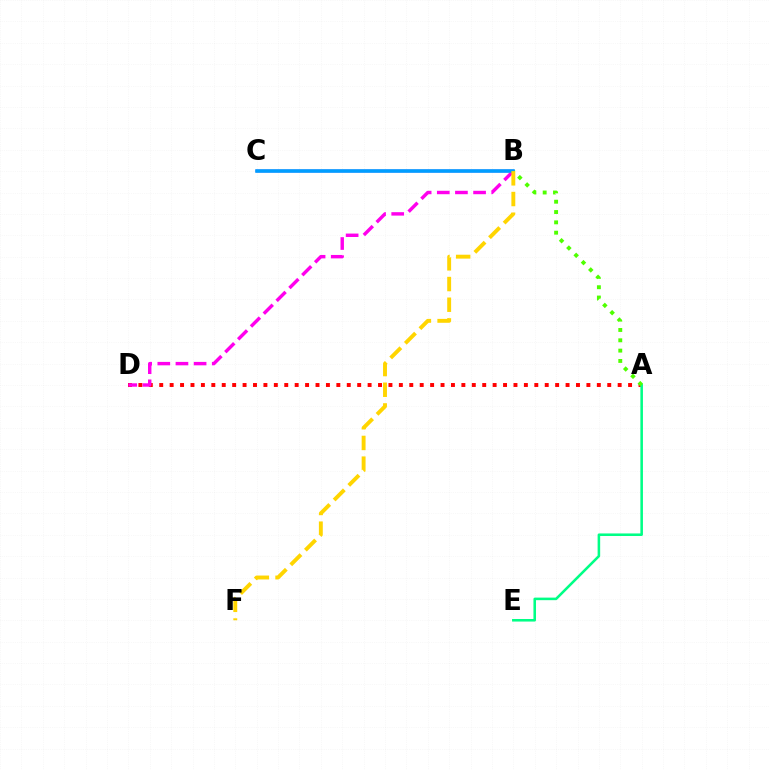{('A', 'D'): [{'color': '#ff0000', 'line_style': 'dotted', 'thickness': 2.83}], ('A', 'E'): [{'color': '#00ff86', 'line_style': 'solid', 'thickness': 1.84}], ('B', 'C'): [{'color': '#3700ff', 'line_style': 'solid', 'thickness': 1.8}, {'color': '#009eff', 'line_style': 'solid', 'thickness': 2.55}], ('A', 'B'): [{'color': '#4fff00', 'line_style': 'dotted', 'thickness': 2.8}], ('B', 'D'): [{'color': '#ff00ed', 'line_style': 'dashed', 'thickness': 2.46}], ('B', 'F'): [{'color': '#ffd500', 'line_style': 'dashed', 'thickness': 2.81}]}